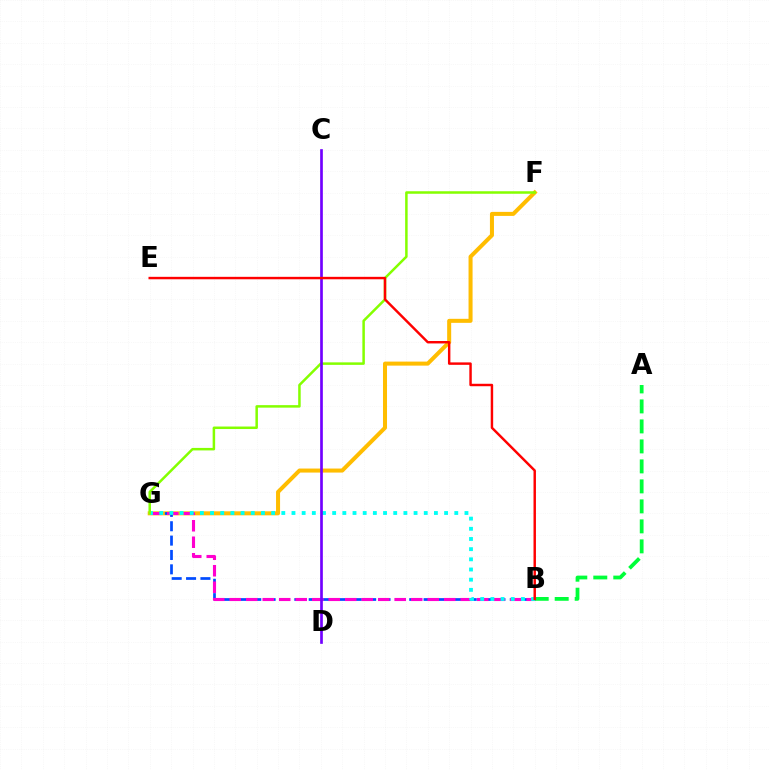{('F', 'G'): [{'color': '#ffbd00', 'line_style': 'solid', 'thickness': 2.9}, {'color': '#84ff00', 'line_style': 'solid', 'thickness': 1.8}], ('B', 'G'): [{'color': '#004bff', 'line_style': 'dashed', 'thickness': 1.95}, {'color': '#ff00cf', 'line_style': 'dashed', 'thickness': 2.24}, {'color': '#00fff6', 'line_style': 'dotted', 'thickness': 2.76}], ('A', 'B'): [{'color': '#00ff39', 'line_style': 'dashed', 'thickness': 2.72}], ('C', 'D'): [{'color': '#7200ff', 'line_style': 'solid', 'thickness': 1.93}], ('B', 'E'): [{'color': '#ff0000', 'line_style': 'solid', 'thickness': 1.76}]}